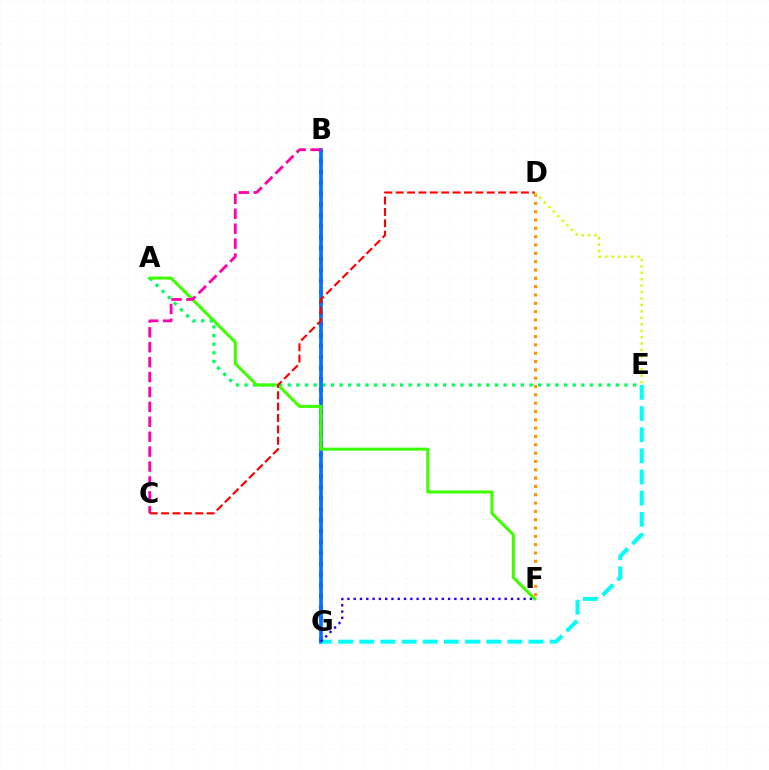{('A', 'E'): [{'color': '#00ff5c', 'line_style': 'dotted', 'thickness': 2.35}], ('B', 'G'): [{'color': '#b900ff', 'line_style': 'dotted', 'thickness': 2.96}, {'color': '#0074ff', 'line_style': 'solid', 'thickness': 2.67}], ('A', 'F'): [{'color': '#3dff00', 'line_style': 'solid', 'thickness': 2.17}], ('E', 'G'): [{'color': '#00fff6', 'line_style': 'dashed', 'thickness': 2.87}], ('D', 'F'): [{'color': '#ff9400', 'line_style': 'dotted', 'thickness': 2.26}], ('B', 'C'): [{'color': '#ff00ac', 'line_style': 'dashed', 'thickness': 2.03}], ('D', 'E'): [{'color': '#d1ff00', 'line_style': 'dotted', 'thickness': 1.75}], ('C', 'D'): [{'color': '#ff0000', 'line_style': 'dashed', 'thickness': 1.55}], ('F', 'G'): [{'color': '#2500ff', 'line_style': 'dotted', 'thickness': 1.71}]}